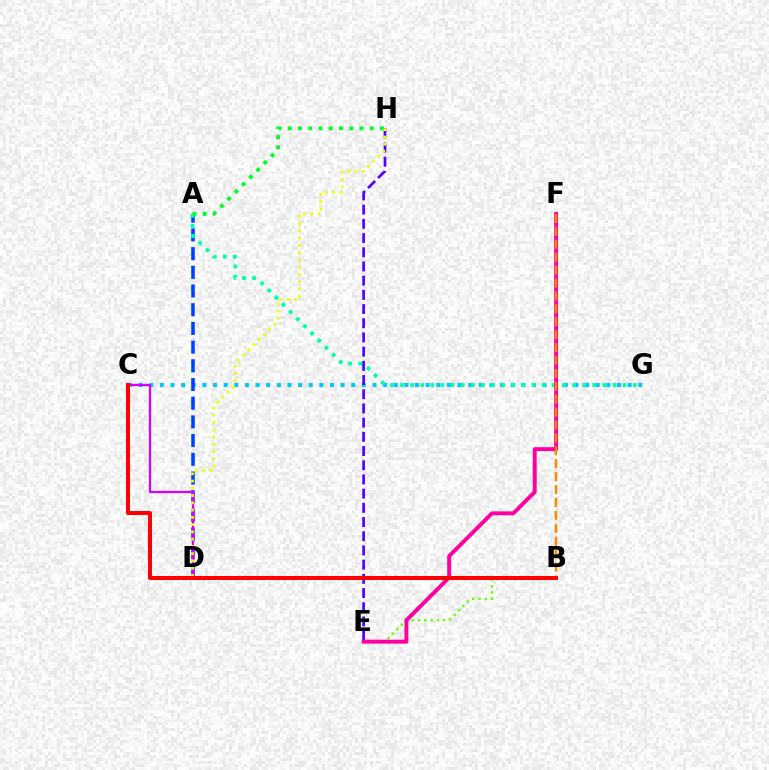{('C', 'G'): [{'color': '#00c7ff', 'line_style': 'dotted', 'thickness': 2.89}], ('A', 'D'): [{'color': '#003fff', 'line_style': 'dashed', 'thickness': 2.54}], ('A', 'G'): [{'color': '#00ffaf', 'line_style': 'dotted', 'thickness': 2.75}], ('C', 'D'): [{'color': '#d600ff', 'line_style': 'solid', 'thickness': 1.63}], ('E', 'H'): [{'color': '#4f00ff', 'line_style': 'dashed', 'thickness': 1.93}], ('B', 'E'): [{'color': '#66ff00', 'line_style': 'dotted', 'thickness': 1.71}], ('A', 'H'): [{'color': '#00ff27', 'line_style': 'dotted', 'thickness': 2.78}], ('E', 'F'): [{'color': '#ff00a0', 'line_style': 'solid', 'thickness': 2.84}], ('D', 'H'): [{'color': '#eeff00', 'line_style': 'dotted', 'thickness': 1.97}], ('B', 'F'): [{'color': '#ff8800', 'line_style': 'dashed', 'thickness': 1.75}], ('B', 'C'): [{'color': '#ff0000', 'line_style': 'solid', 'thickness': 2.88}]}